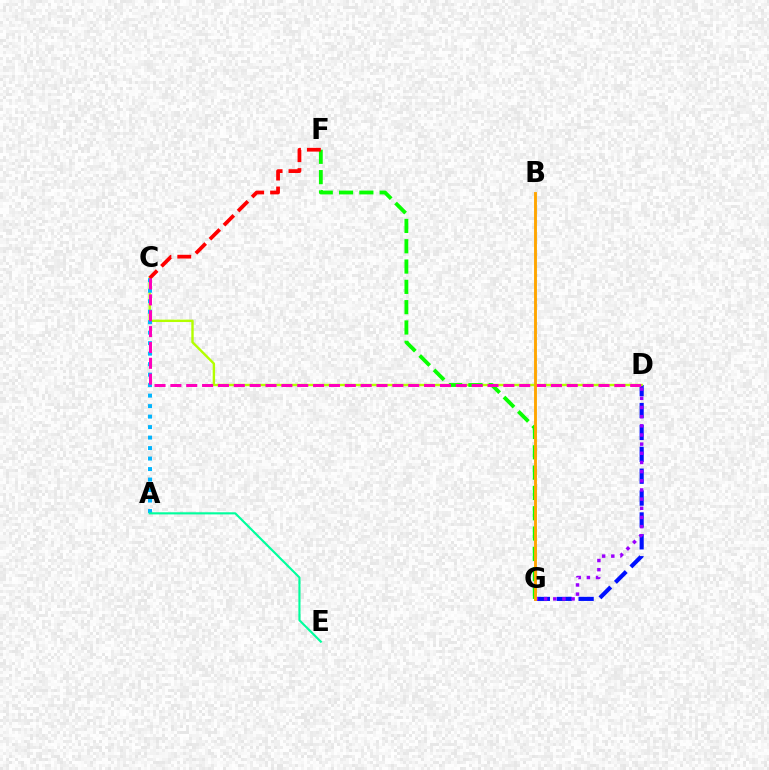{('D', 'G'): [{'color': '#0010ff', 'line_style': 'dashed', 'thickness': 2.97}, {'color': '#9b00ff', 'line_style': 'dotted', 'thickness': 2.49}], ('C', 'D'): [{'color': '#b3ff00', 'line_style': 'solid', 'thickness': 1.72}, {'color': '#ff00bd', 'line_style': 'dashed', 'thickness': 2.15}], ('A', 'C'): [{'color': '#00b5ff', 'line_style': 'dotted', 'thickness': 2.85}], ('F', 'G'): [{'color': '#08ff00', 'line_style': 'dashed', 'thickness': 2.76}], ('C', 'F'): [{'color': '#ff0000', 'line_style': 'dashed', 'thickness': 2.7}], ('B', 'G'): [{'color': '#ffa500', 'line_style': 'solid', 'thickness': 2.07}], ('A', 'E'): [{'color': '#00ff9d', 'line_style': 'solid', 'thickness': 1.53}]}